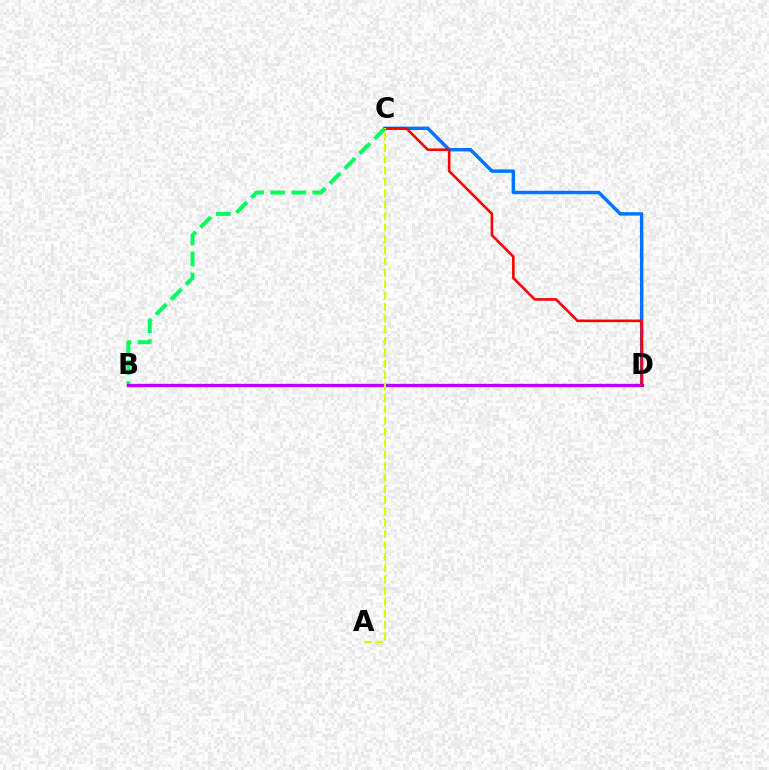{('C', 'D'): [{'color': '#0074ff', 'line_style': 'solid', 'thickness': 2.47}, {'color': '#ff0000', 'line_style': 'solid', 'thickness': 1.86}], ('B', 'C'): [{'color': '#00ff5c', 'line_style': 'dashed', 'thickness': 2.87}], ('B', 'D'): [{'color': '#b900ff', 'line_style': 'solid', 'thickness': 2.36}], ('A', 'C'): [{'color': '#d1ff00', 'line_style': 'dashed', 'thickness': 1.54}]}